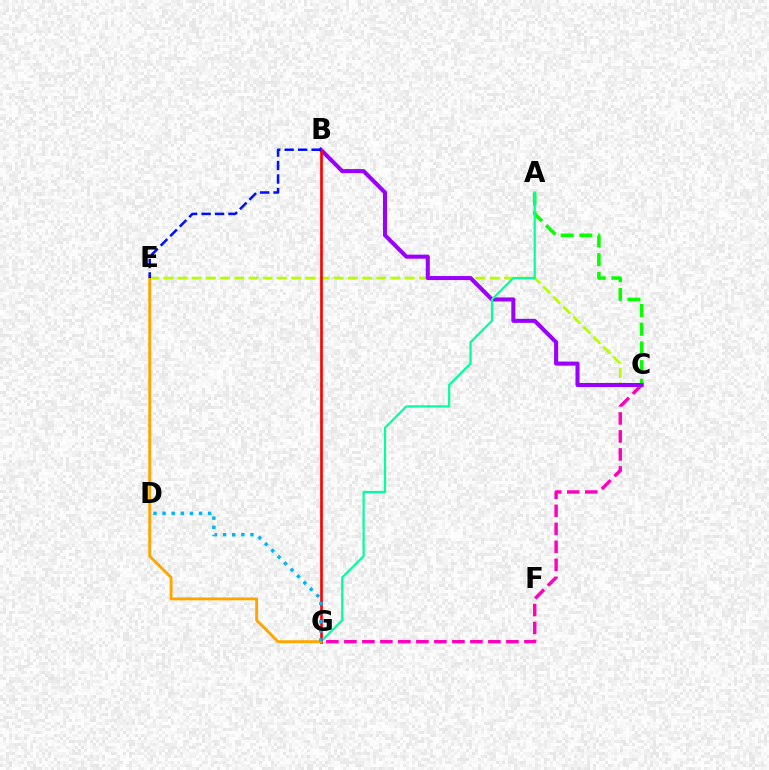{('C', 'G'): [{'color': '#ff00bd', 'line_style': 'dashed', 'thickness': 2.45}], ('C', 'E'): [{'color': '#b3ff00', 'line_style': 'dashed', 'thickness': 1.93}], ('A', 'C'): [{'color': '#08ff00', 'line_style': 'dashed', 'thickness': 2.54}], ('B', 'C'): [{'color': '#9b00ff', 'line_style': 'solid', 'thickness': 2.91}], ('A', 'G'): [{'color': '#00ff9d', 'line_style': 'solid', 'thickness': 1.57}], ('B', 'G'): [{'color': '#ff0000', 'line_style': 'solid', 'thickness': 1.91}], ('E', 'G'): [{'color': '#ffa500', 'line_style': 'solid', 'thickness': 2.07}], ('B', 'E'): [{'color': '#0010ff', 'line_style': 'dashed', 'thickness': 1.83}], ('D', 'G'): [{'color': '#00b5ff', 'line_style': 'dotted', 'thickness': 2.47}]}